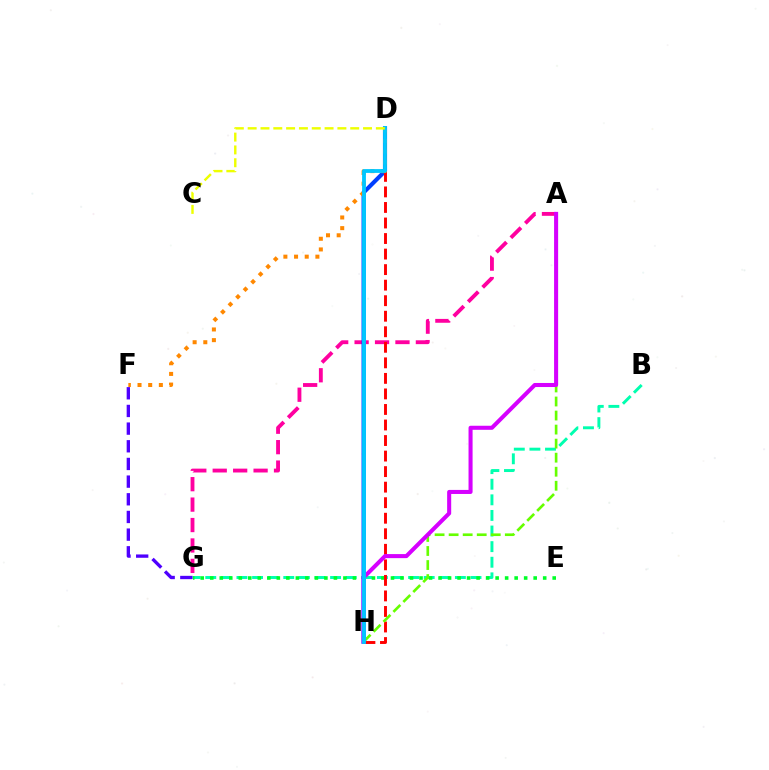{('A', 'G'): [{'color': '#ff00a0', 'line_style': 'dashed', 'thickness': 2.78}], ('B', 'G'): [{'color': '#00ffaf', 'line_style': 'dashed', 'thickness': 2.12}], ('D', 'H'): [{'color': '#003fff', 'line_style': 'solid', 'thickness': 2.97}, {'color': '#ff0000', 'line_style': 'dashed', 'thickness': 2.11}, {'color': '#00c7ff', 'line_style': 'solid', 'thickness': 2.75}], ('E', 'G'): [{'color': '#00ff27', 'line_style': 'dotted', 'thickness': 2.58}], ('D', 'F'): [{'color': '#ff8800', 'line_style': 'dotted', 'thickness': 2.9}], ('A', 'H'): [{'color': '#66ff00', 'line_style': 'dashed', 'thickness': 1.91}, {'color': '#d600ff', 'line_style': 'solid', 'thickness': 2.92}], ('F', 'G'): [{'color': '#4f00ff', 'line_style': 'dashed', 'thickness': 2.4}], ('C', 'D'): [{'color': '#eeff00', 'line_style': 'dashed', 'thickness': 1.74}]}